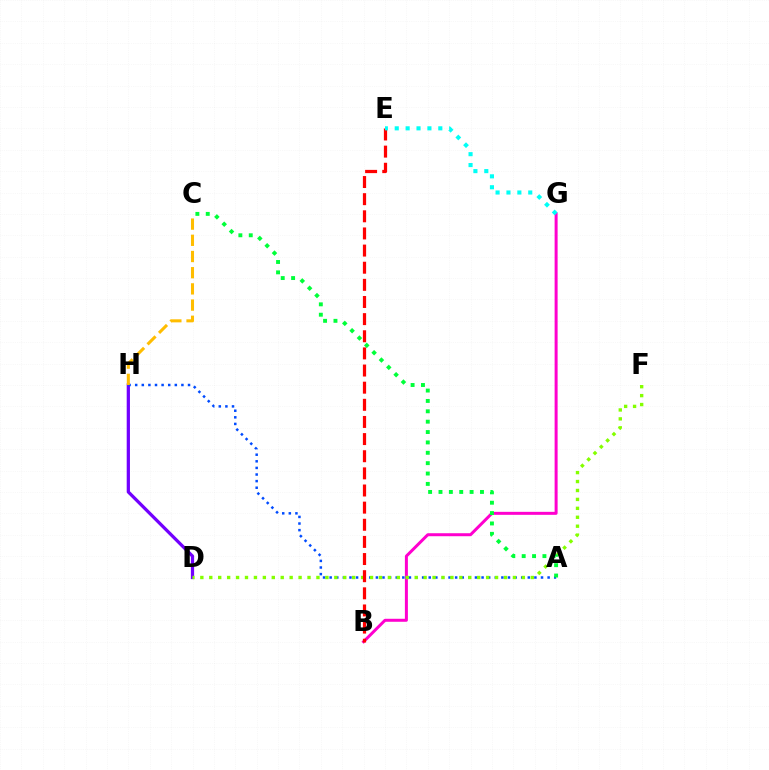{('B', 'G'): [{'color': '#ff00cf', 'line_style': 'solid', 'thickness': 2.16}], ('D', 'H'): [{'color': '#7200ff', 'line_style': 'solid', 'thickness': 2.34}], ('A', 'H'): [{'color': '#004bff', 'line_style': 'dotted', 'thickness': 1.79}], ('D', 'F'): [{'color': '#84ff00', 'line_style': 'dotted', 'thickness': 2.43}], ('B', 'E'): [{'color': '#ff0000', 'line_style': 'dashed', 'thickness': 2.33}], ('E', 'G'): [{'color': '#00fff6', 'line_style': 'dotted', 'thickness': 2.96}], ('A', 'C'): [{'color': '#00ff39', 'line_style': 'dotted', 'thickness': 2.82}], ('C', 'H'): [{'color': '#ffbd00', 'line_style': 'dashed', 'thickness': 2.2}]}